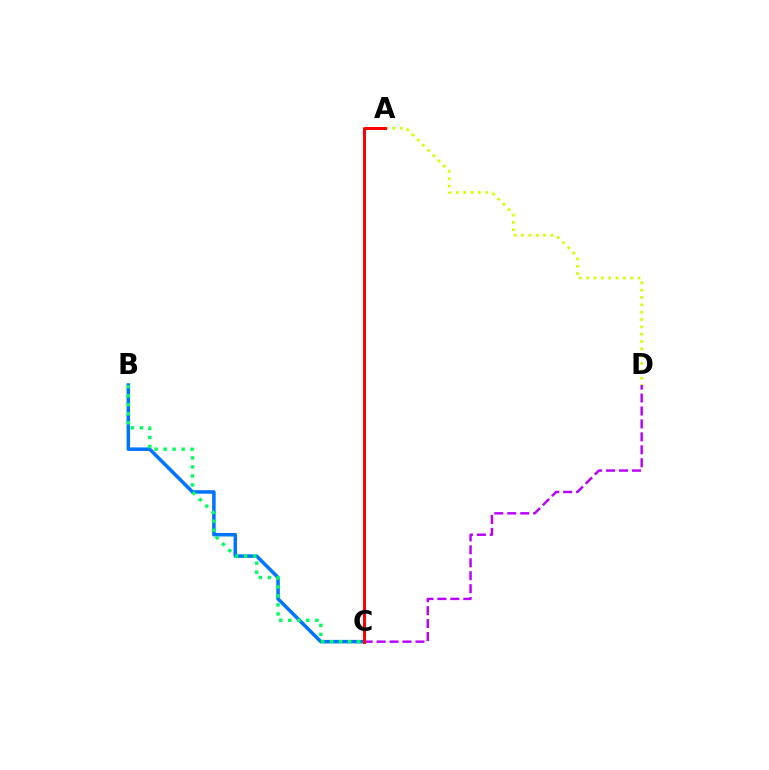{('B', 'C'): [{'color': '#0074ff', 'line_style': 'solid', 'thickness': 2.54}, {'color': '#00ff5c', 'line_style': 'dotted', 'thickness': 2.45}], ('C', 'D'): [{'color': '#b900ff', 'line_style': 'dashed', 'thickness': 1.76}], ('A', 'D'): [{'color': '#d1ff00', 'line_style': 'dotted', 'thickness': 1.99}], ('A', 'C'): [{'color': '#ff0000', 'line_style': 'solid', 'thickness': 2.14}]}